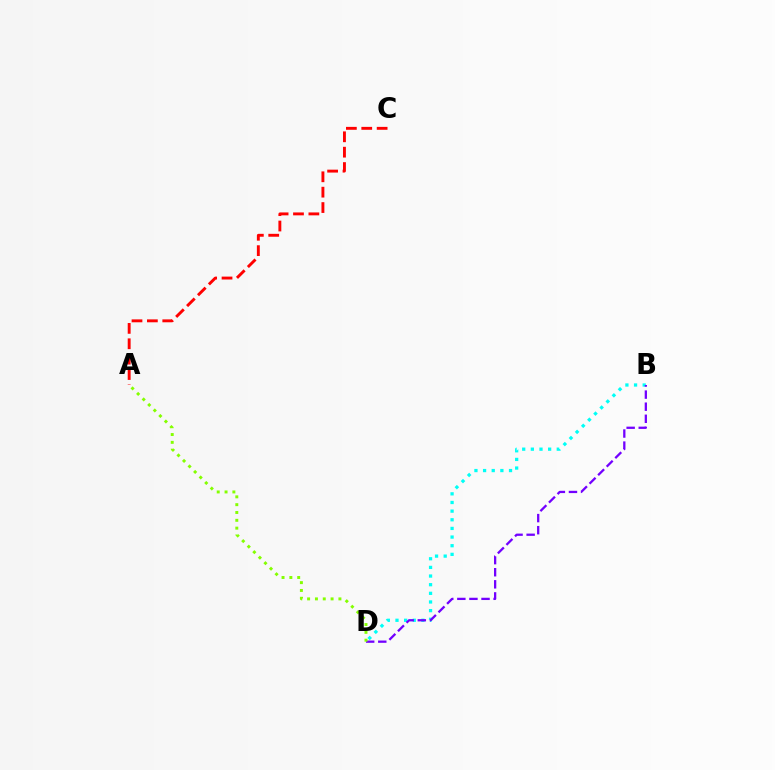{('A', 'C'): [{'color': '#ff0000', 'line_style': 'dashed', 'thickness': 2.09}], ('B', 'D'): [{'color': '#00fff6', 'line_style': 'dotted', 'thickness': 2.35}, {'color': '#7200ff', 'line_style': 'dashed', 'thickness': 1.64}], ('A', 'D'): [{'color': '#84ff00', 'line_style': 'dotted', 'thickness': 2.13}]}